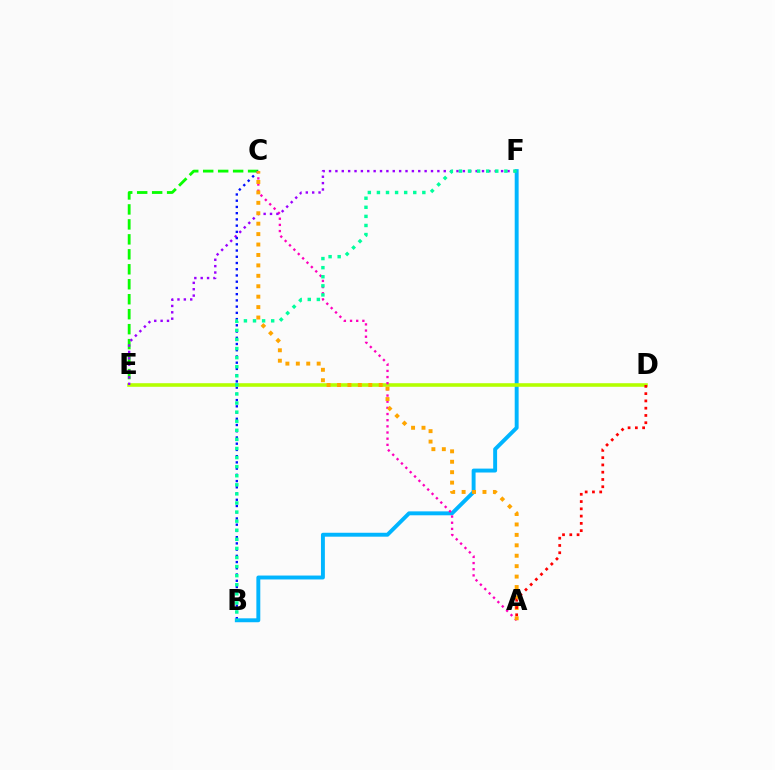{('C', 'E'): [{'color': '#08ff00', 'line_style': 'dashed', 'thickness': 2.03}], ('B', 'C'): [{'color': '#0010ff', 'line_style': 'dotted', 'thickness': 1.69}], ('B', 'F'): [{'color': '#00b5ff', 'line_style': 'solid', 'thickness': 2.82}, {'color': '#00ff9d', 'line_style': 'dotted', 'thickness': 2.47}], ('D', 'E'): [{'color': '#b3ff00', 'line_style': 'solid', 'thickness': 2.58}], ('A', 'C'): [{'color': '#ff00bd', 'line_style': 'dotted', 'thickness': 1.67}, {'color': '#ffa500', 'line_style': 'dotted', 'thickness': 2.83}], ('E', 'F'): [{'color': '#9b00ff', 'line_style': 'dotted', 'thickness': 1.73}], ('A', 'D'): [{'color': '#ff0000', 'line_style': 'dotted', 'thickness': 1.98}]}